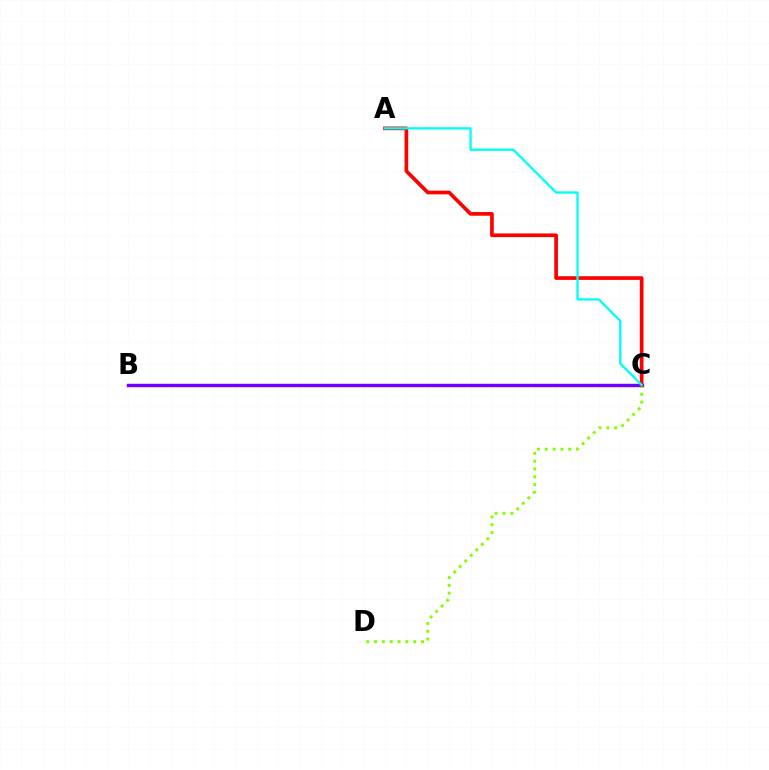{('B', 'C'): [{'color': '#7200ff', 'line_style': 'solid', 'thickness': 2.46}], ('C', 'D'): [{'color': '#84ff00', 'line_style': 'dotted', 'thickness': 2.13}], ('A', 'C'): [{'color': '#ff0000', 'line_style': 'solid', 'thickness': 2.65}, {'color': '#00fff6', 'line_style': 'solid', 'thickness': 1.66}]}